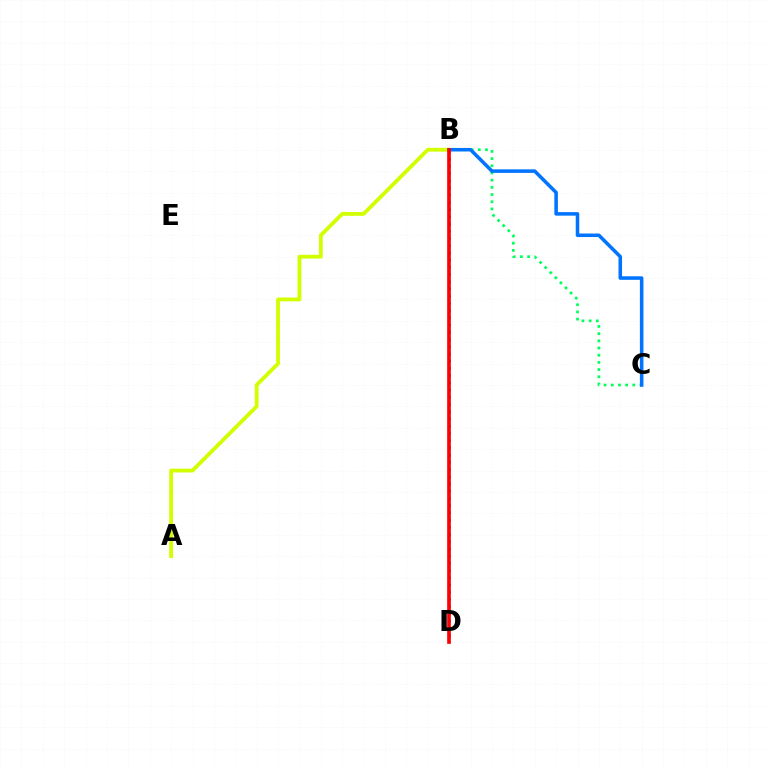{('B', 'D'): [{'color': '#b900ff', 'line_style': 'dotted', 'thickness': 1.96}, {'color': '#ff0000', 'line_style': 'solid', 'thickness': 2.64}], ('A', 'B'): [{'color': '#d1ff00', 'line_style': 'solid', 'thickness': 2.74}], ('B', 'C'): [{'color': '#00ff5c', 'line_style': 'dotted', 'thickness': 1.95}, {'color': '#0074ff', 'line_style': 'solid', 'thickness': 2.55}]}